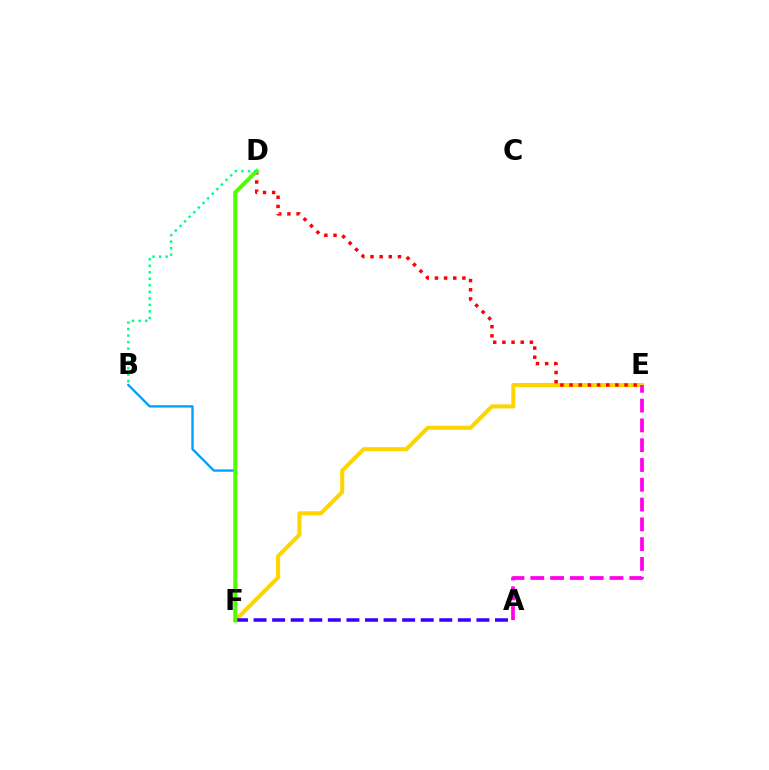{('B', 'F'): [{'color': '#009eff', 'line_style': 'solid', 'thickness': 1.67}], ('E', 'F'): [{'color': '#ffd500', 'line_style': 'solid', 'thickness': 2.92}], ('D', 'E'): [{'color': '#ff0000', 'line_style': 'dotted', 'thickness': 2.49}], ('A', 'E'): [{'color': '#ff00ed', 'line_style': 'dashed', 'thickness': 2.69}], ('A', 'F'): [{'color': '#3700ff', 'line_style': 'dashed', 'thickness': 2.52}], ('D', 'F'): [{'color': '#4fff00', 'line_style': 'solid', 'thickness': 2.94}], ('B', 'D'): [{'color': '#00ff86', 'line_style': 'dotted', 'thickness': 1.77}]}